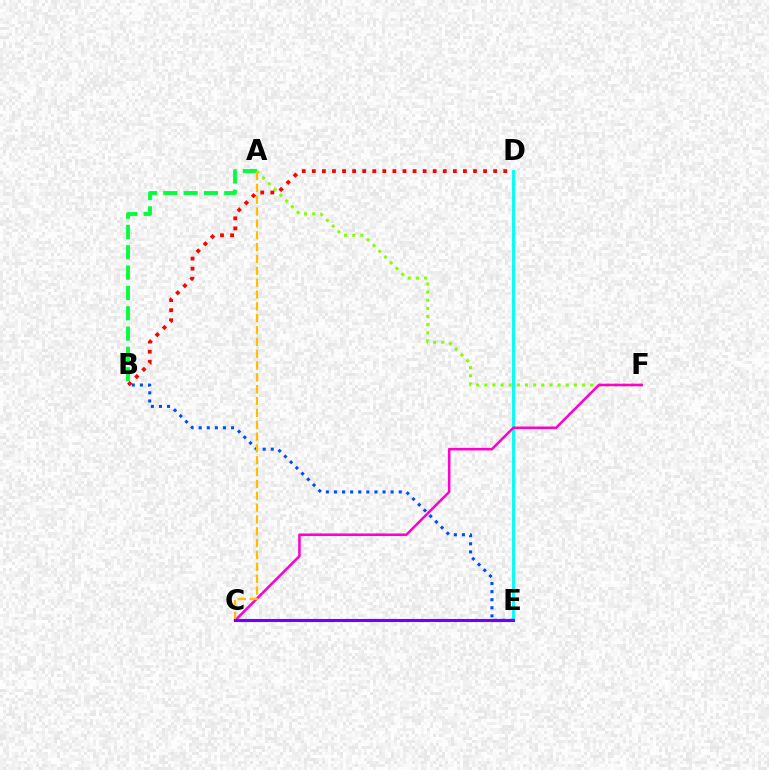{('A', 'B'): [{'color': '#00ff39', 'line_style': 'dashed', 'thickness': 2.76}], ('D', 'E'): [{'color': '#00fff6', 'line_style': 'solid', 'thickness': 2.08}], ('A', 'F'): [{'color': '#84ff00', 'line_style': 'dotted', 'thickness': 2.21}], ('C', 'F'): [{'color': '#ff00cf', 'line_style': 'solid', 'thickness': 1.84}], ('B', 'E'): [{'color': '#004bff', 'line_style': 'dotted', 'thickness': 2.2}], ('A', 'C'): [{'color': '#ffbd00', 'line_style': 'dashed', 'thickness': 1.61}], ('C', 'E'): [{'color': '#7200ff', 'line_style': 'solid', 'thickness': 2.22}], ('B', 'D'): [{'color': '#ff0000', 'line_style': 'dotted', 'thickness': 2.74}]}